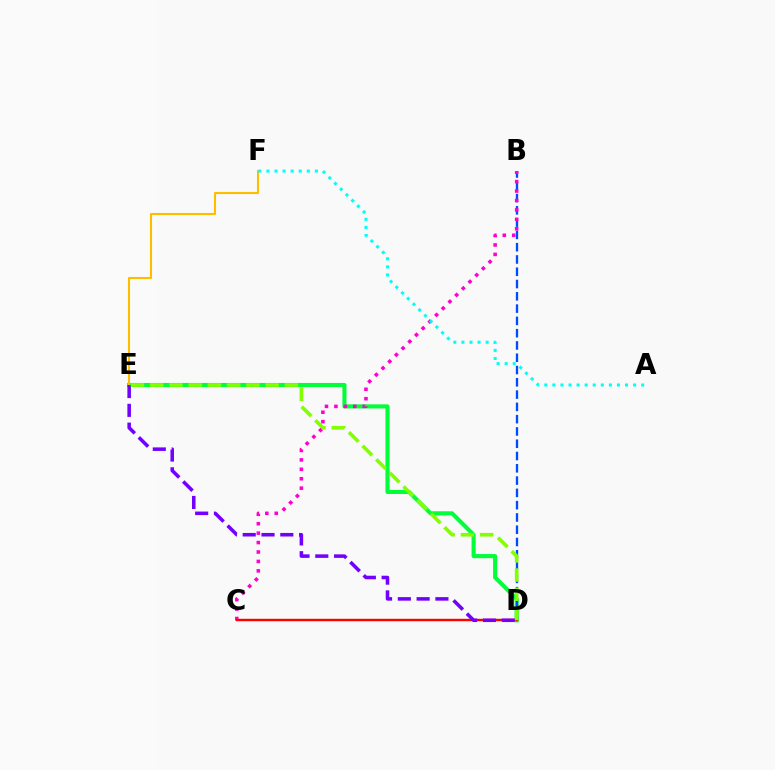{('D', 'E'): [{'color': '#00ff39', 'line_style': 'solid', 'thickness': 2.95}, {'color': '#7200ff', 'line_style': 'dashed', 'thickness': 2.55}, {'color': '#84ff00', 'line_style': 'dashed', 'thickness': 2.62}], ('B', 'D'): [{'color': '#004bff', 'line_style': 'dashed', 'thickness': 1.67}], ('E', 'F'): [{'color': '#ffbd00', 'line_style': 'solid', 'thickness': 1.51}], ('B', 'C'): [{'color': '#ff00cf', 'line_style': 'dotted', 'thickness': 2.56}], ('C', 'D'): [{'color': '#ff0000', 'line_style': 'solid', 'thickness': 1.74}], ('A', 'F'): [{'color': '#00fff6', 'line_style': 'dotted', 'thickness': 2.19}]}